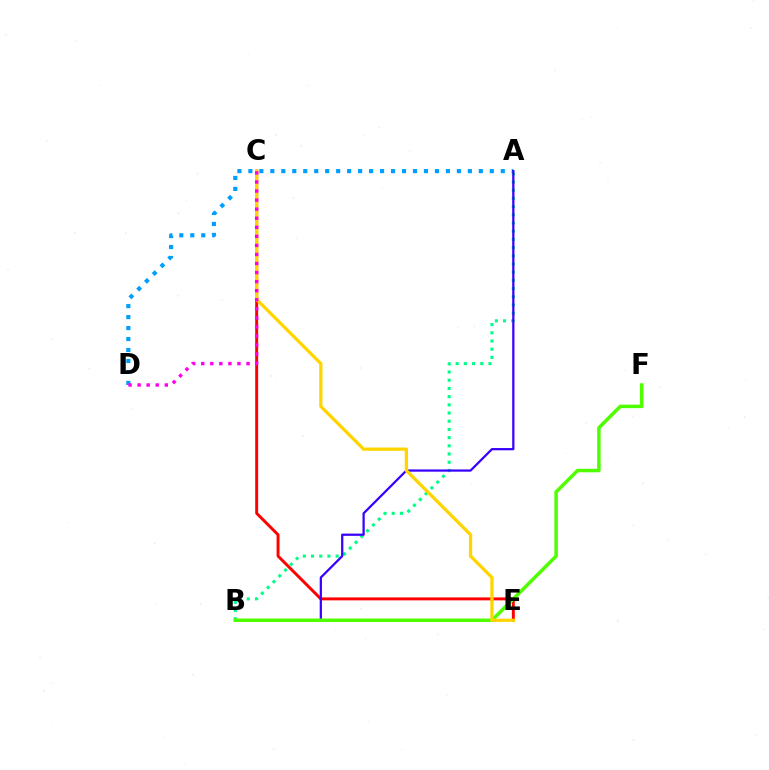{('C', 'E'): [{'color': '#ff0000', 'line_style': 'solid', 'thickness': 2.12}, {'color': '#ffd500', 'line_style': 'solid', 'thickness': 2.36}], ('A', 'D'): [{'color': '#009eff', 'line_style': 'dotted', 'thickness': 2.98}], ('A', 'B'): [{'color': '#00ff86', 'line_style': 'dotted', 'thickness': 2.23}, {'color': '#3700ff', 'line_style': 'solid', 'thickness': 1.61}], ('B', 'F'): [{'color': '#4fff00', 'line_style': 'solid', 'thickness': 2.52}], ('C', 'D'): [{'color': '#ff00ed', 'line_style': 'dotted', 'thickness': 2.46}]}